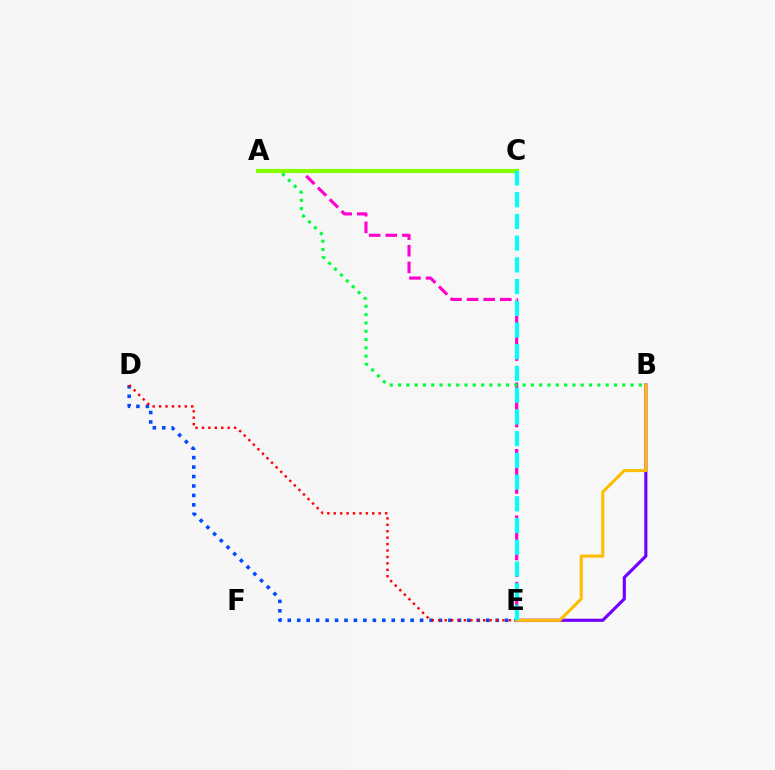{('D', 'E'): [{'color': '#004bff', 'line_style': 'dotted', 'thickness': 2.57}, {'color': '#ff0000', 'line_style': 'dotted', 'thickness': 1.75}], ('A', 'E'): [{'color': '#ff00cf', 'line_style': 'dashed', 'thickness': 2.26}], ('B', 'E'): [{'color': '#7200ff', 'line_style': 'solid', 'thickness': 2.26}, {'color': '#ffbd00', 'line_style': 'solid', 'thickness': 2.22}], ('A', 'B'): [{'color': '#00ff39', 'line_style': 'dotted', 'thickness': 2.26}], ('A', 'C'): [{'color': '#84ff00', 'line_style': 'solid', 'thickness': 2.96}], ('C', 'E'): [{'color': '#00fff6', 'line_style': 'dashed', 'thickness': 2.95}]}